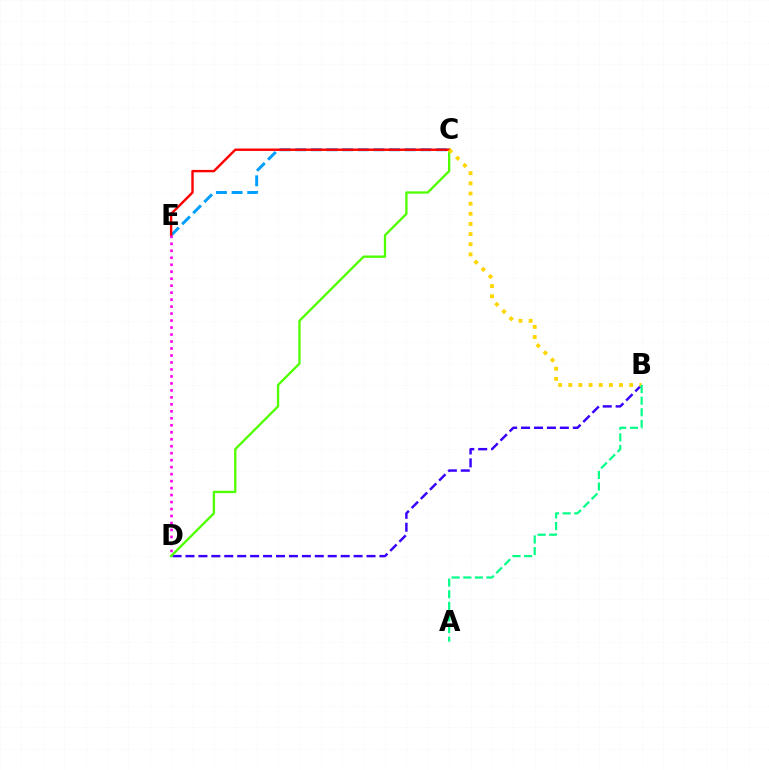{('B', 'D'): [{'color': '#3700ff', 'line_style': 'dashed', 'thickness': 1.76}], ('C', 'E'): [{'color': '#009eff', 'line_style': 'dashed', 'thickness': 2.13}, {'color': '#ff0000', 'line_style': 'solid', 'thickness': 1.73}], ('C', 'D'): [{'color': '#4fff00', 'line_style': 'solid', 'thickness': 1.67}], ('B', 'C'): [{'color': '#ffd500', 'line_style': 'dotted', 'thickness': 2.76}], ('A', 'B'): [{'color': '#00ff86', 'line_style': 'dashed', 'thickness': 1.58}], ('D', 'E'): [{'color': '#ff00ed', 'line_style': 'dotted', 'thickness': 1.9}]}